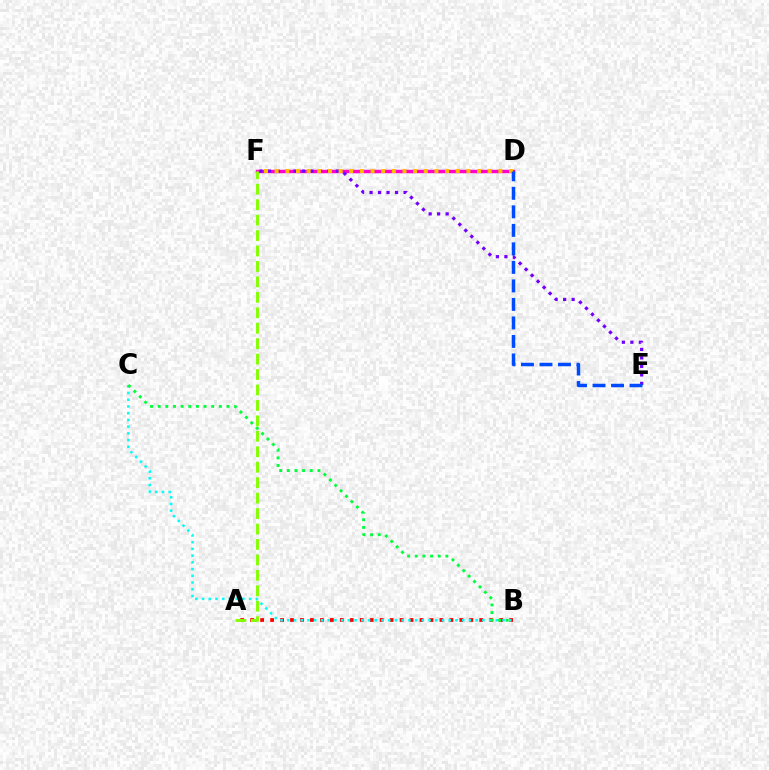{('D', 'F'): [{'color': '#ff00cf', 'line_style': 'solid', 'thickness': 2.49}, {'color': '#ffbd00', 'line_style': 'dotted', 'thickness': 2.89}], ('E', 'F'): [{'color': '#7200ff', 'line_style': 'dotted', 'thickness': 2.31}], ('A', 'B'): [{'color': '#ff0000', 'line_style': 'dotted', 'thickness': 2.71}], ('B', 'C'): [{'color': '#00fff6', 'line_style': 'dotted', 'thickness': 1.83}, {'color': '#00ff39', 'line_style': 'dotted', 'thickness': 2.08}], ('D', 'E'): [{'color': '#004bff', 'line_style': 'dashed', 'thickness': 2.51}], ('A', 'F'): [{'color': '#84ff00', 'line_style': 'dashed', 'thickness': 2.1}]}